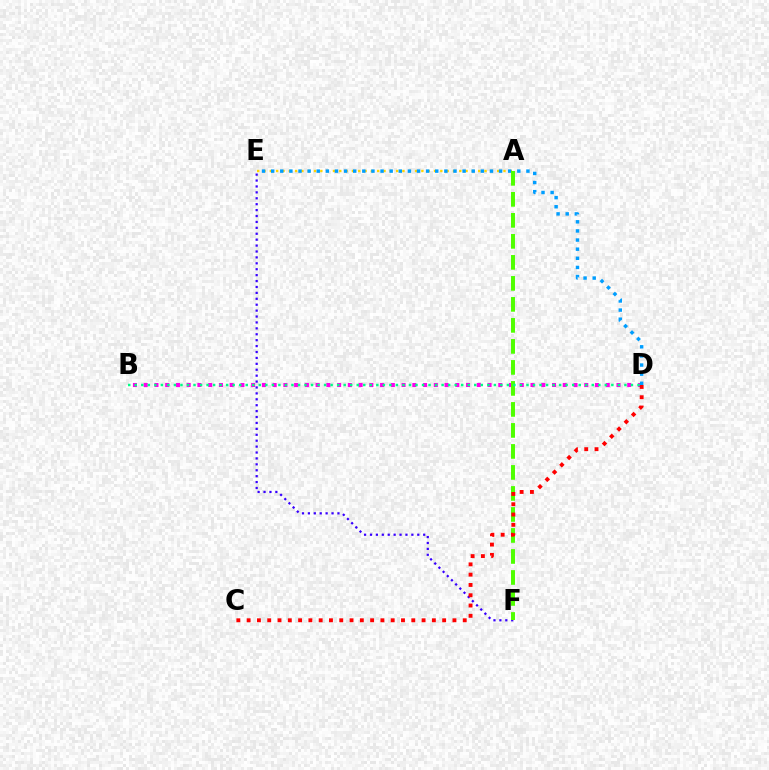{('E', 'F'): [{'color': '#3700ff', 'line_style': 'dotted', 'thickness': 1.61}], ('B', 'D'): [{'color': '#ff00ed', 'line_style': 'dotted', 'thickness': 2.92}, {'color': '#00ff86', 'line_style': 'dotted', 'thickness': 1.77}], ('A', 'E'): [{'color': '#ffd500', 'line_style': 'dotted', 'thickness': 1.72}], ('D', 'E'): [{'color': '#009eff', 'line_style': 'dotted', 'thickness': 2.48}], ('A', 'F'): [{'color': '#4fff00', 'line_style': 'dashed', 'thickness': 2.85}], ('C', 'D'): [{'color': '#ff0000', 'line_style': 'dotted', 'thickness': 2.8}]}